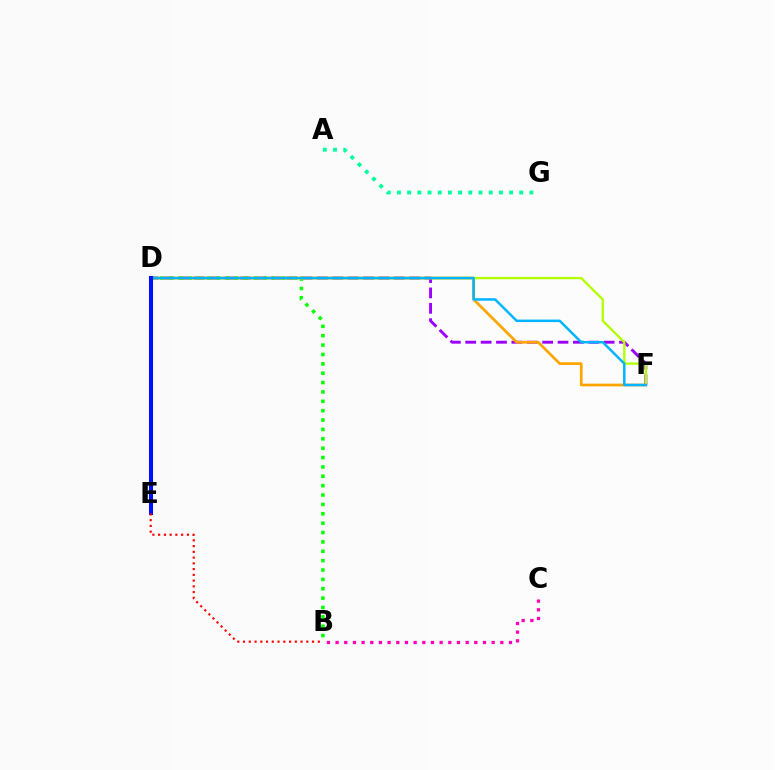{('D', 'F'): [{'color': '#9b00ff', 'line_style': 'dashed', 'thickness': 2.09}, {'color': '#ffa500', 'line_style': 'solid', 'thickness': 1.96}, {'color': '#b3ff00', 'line_style': 'solid', 'thickness': 1.66}, {'color': '#00b5ff', 'line_style': 'solid', 'thickness': 1.79}], ('B', 'D'): [{'color': '#08ff00', 'line_style': 'dotted', 'thickness': 2.55}], ('A', 'G'): [{'color': '#00ff9d', 'line_style': 'dotted', 'thickness': 2.77}], ('D', 'E'): [{'color': '#0010ff', 'line_style': 'solid', 'thickness': 2.92}], ('B', 'E'): [{'color': '#ff0000', 'line_style': 'dotted', 'thickness': 1.56}], ('B', 'C'): [{'color': '#ff00bd', 'line_style': 'dotted', 'thickness': 2.36}]}